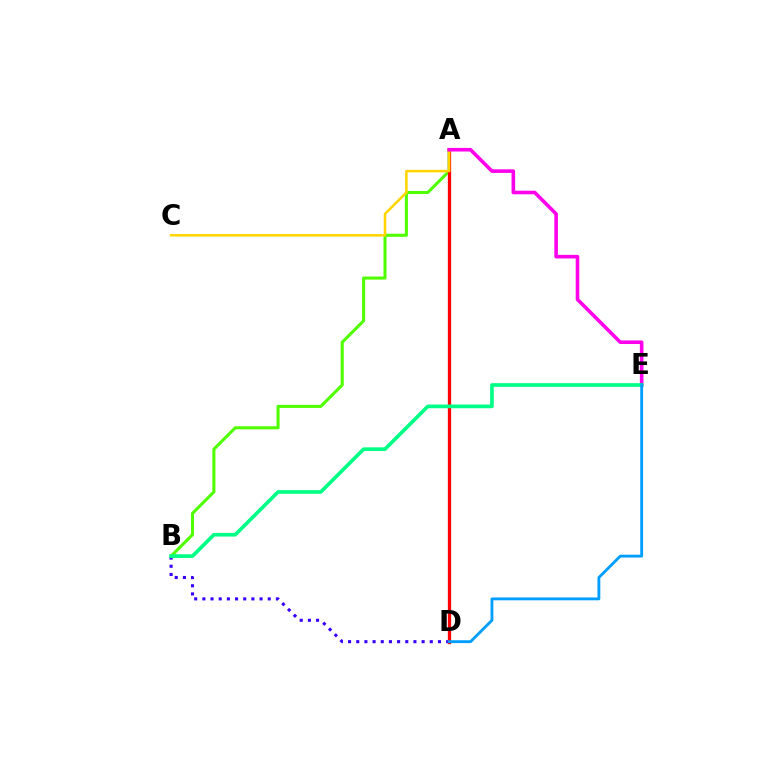{('B', 'D'): [{'color': '#3700ff', 'line_style': 'dotted', 'thickness': 2.22}], ('A', 'B'): [{'color': '#4fff00', 'line_style': 'solid', 'thickness': 2.19}], ('A', 'D'): [{'color': '#ff0000', 'line_style': 'solid', 'thickness': 2.37}], ('A', 'C'): [{'color': '#ffd500', 'line_style': 'solid', 'thickness': 1.82}], ('A', 'E'): [{'color': '#ff00ed', 'line_style': 'solid', 'thickness': 2.59}], ('B', 'E'): [{'color': '#00ff86', 'line_style': 'solid', 'thickness': 2.64}], ('D', 'E'): [{'color': '#009eff', 'line_style': 'solid', 'thickness': 2.05}]}